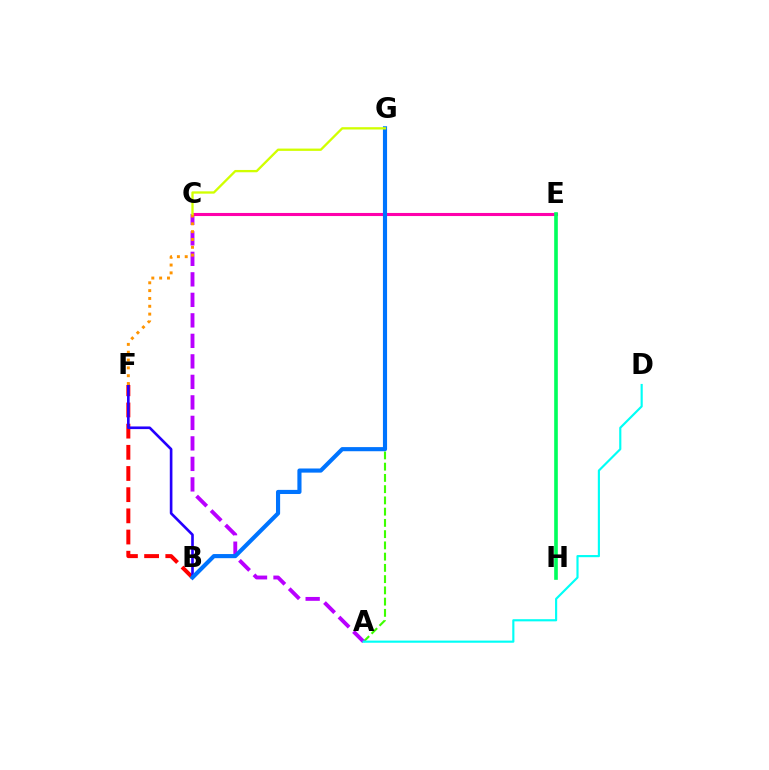{('A', 'G'): [{'color': '#3dff00', 'line_style': 'dashed', 'thickness': 1.53}], ('B', 'F'): [{'color': '#ff0000', 'line_style': 'dashed', 'thickness': 2.88}, {'color': '#2500ff', 'line_style': 'solid', 'thickness': 1.9}], ('A', 'C'): [{'color': '#b900ff', 'line_style': 'dashed', 'thickness': 2.79}], ('C', 'E'): [{'color': '#ff00ac', 'line_style': 'solid', 'thickness': 2.22}], ('B', 'G'): [{'color': '#0074ff', 'line_style': 'solid', 'thickness': 2.97}], ('C', 'F'): [{'color': '#ff9400', 'line_style': 'dotted', 'thickness': 2.13}], ('E', 'H'): [{'color': '#00ff5c', 'line_style': 'solid', 'thickness': 2.62}], ('C', 'G'): [{'color': '#d1ff00', 'line_style': 'solid', 'thickness': 1.66}], ('A', 'D'): [{'color': '#00fff6', 'line_style': 'solid', 'thickness': 1.55}]}